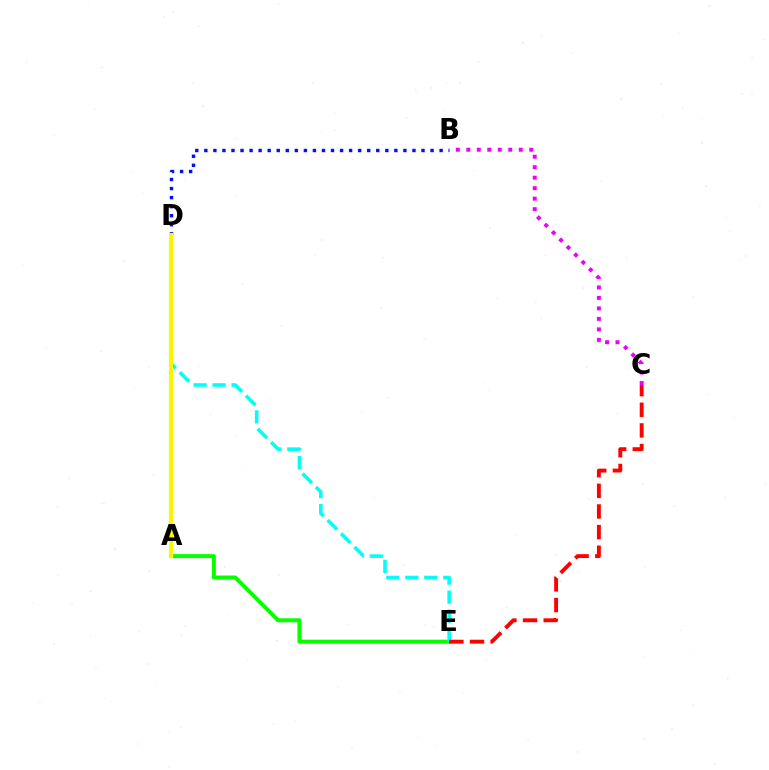{('A', 'E'): [{'color': '#08ff00', 'line_style': 'solid', 'thickness': 2.87}], ('B', 'D'): [{'color': '#0010ff', 'line_style': 'dotted', 'thickness': 2.46}], ('B', 'C'): [{'color': '#ee00ff', 'line_style': 'dotted', 'thickness': 2.85}], ('D', 'E'): [{'color': '#00fff6', 'line_style': 'dashed', 'thickness': 2.58}], ('C', 'E'): [{'color': '#ff0000', 'line_style': 'dashed', 'thickness': 2.8}], ('A', 'D'): [{'color': '#fcf500', 'line_style': 'solid', 'thickness': 2.98}]}